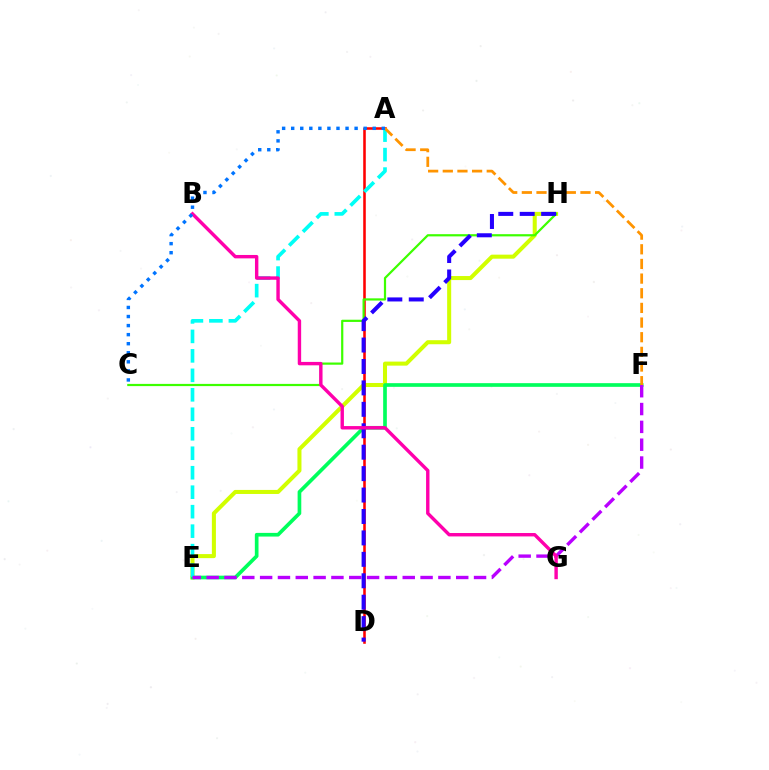{('E', 'H'): [{'color': '#d1ff00', 'line_style': 'solid', 'thickness': 2.91}], ('E', 'F'): [{'color': '#00ff5c', 'line_style': 'solid', 'thickness': 2.64}, {'color': '#b900ff', 'line_style': 'dashed', 'thickness': 2.42}], ('A', 'D'): [{'color': '#ff0000', 'line_style': 'solid', 'thickness': 1.85}], ('A', 'E'): [{'color': '#00fff6', 'line_style': 'dashed', 'thickness': 2.65}], ('A', 'F'): [{'color': '#ff9400', 'line_style': 'dashed', 'thickness': 1.99}], ('C', 'H'): [{'color': '#3dff00', 'line_style': 'solid', 'thickness': 1.59}], ('D', 'H'): [{'color': '#2500ff', 'line_style': 'dashed', 'thickness': 2.91}], ('B', 'G'): [{'color': '#ff00ac', 'line_style': 'solid', 'thickness': 2.45}], ('A', 'C'): [{'color': '#0074ff', 'line_style': 'dotted', 'thickness': 2.46}]}